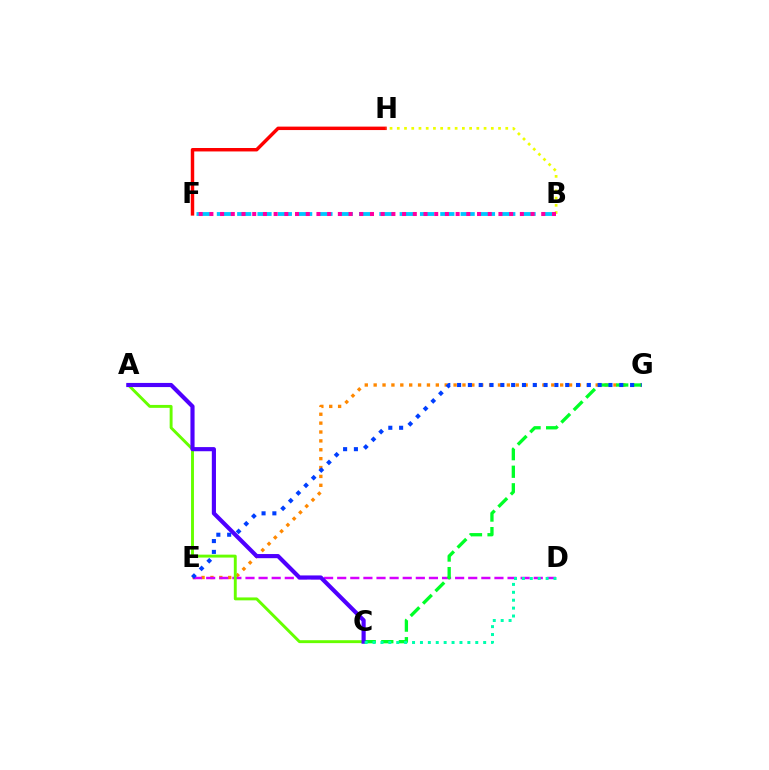{('F', 'H'): [{'color': '#ff0000', 'line_style': 'solid', 'thickness': 2.48}], ('B', 'F'): [{'color': '#00c7ff', 'line_style': 'dashed', 'thickness': 2.76}, {'color': '#ff00a0', 'line_style': 'dotted', 'thickness': 2.91}], ('E', 'G'): [{'color': '#ff8800', 'line_style': 'dotted', 'thickness': 2.41}, {'color': '#003fff', 'line_style': 'dotted', 'thickness': 2.94}], ('D', 'E'): [{'color': '#d600ff', 'line_style': 'dashed', 'thickness': 1.78}], ('A', 'C'): [{'color': '#66ff00', 'line_style': 'solid', 'thickness': 2.1}, {'color': '#4f00ff', 'line_style': 'solid', 'thickness': 2.98}], ('B', 'H'): [{'color': '#eeff00', 'line_style': 'dotted', 'thickness': 1.96}], ('C', 'G'): [{'color': '#00ff27', 'line_style': 'dashed', 'thickness': 2.39}], ('C', 'D'): [{'color': '#00ffaf', 'line_style': 'dotted', 'thickness': 2.15}]}